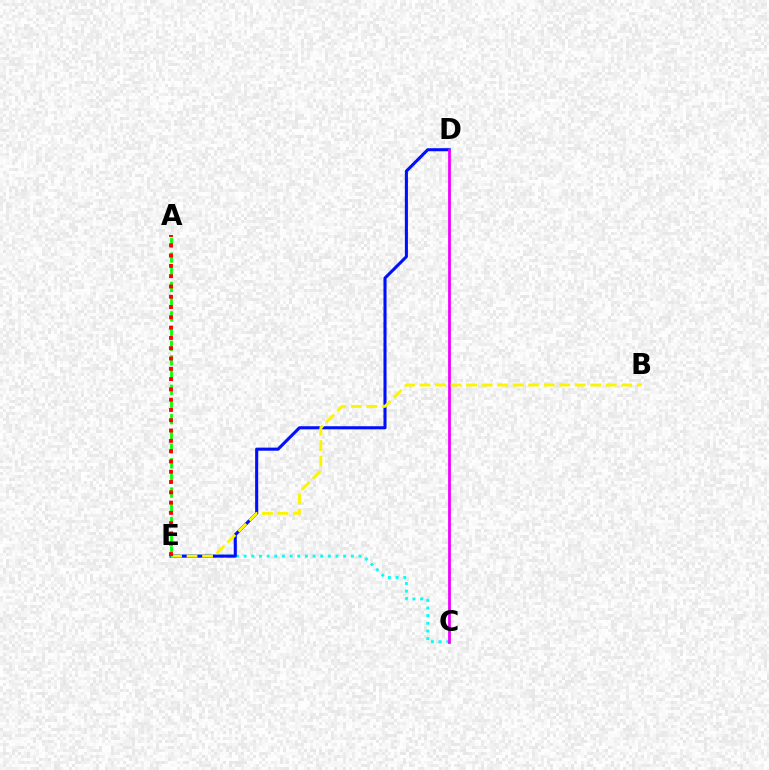{('C', 'E'): [{'color': '#00fff6', 'line_style': 'dotted', 'thickness': 2.08}], ('D', 'E'): [{'color': '#0010ff', 'line_style': 'solid', 'thickness': 2.21}], ('C', 'D'): [{'color': '#ee00ff', 'line_style': 'solid', 'thickness': 1.99}], ('B', 'E'): [{'color': '#fcf500', 'line_style': 'dashed', 'thickness': 2.11}], ('A', 'E'): [{'color': '#08ff00', 'line_style': 'dashed', 'thickness': 2.0}, {'color': '#ff0000', 'line_style': 'dotted', 'thickness': 2.8}]}